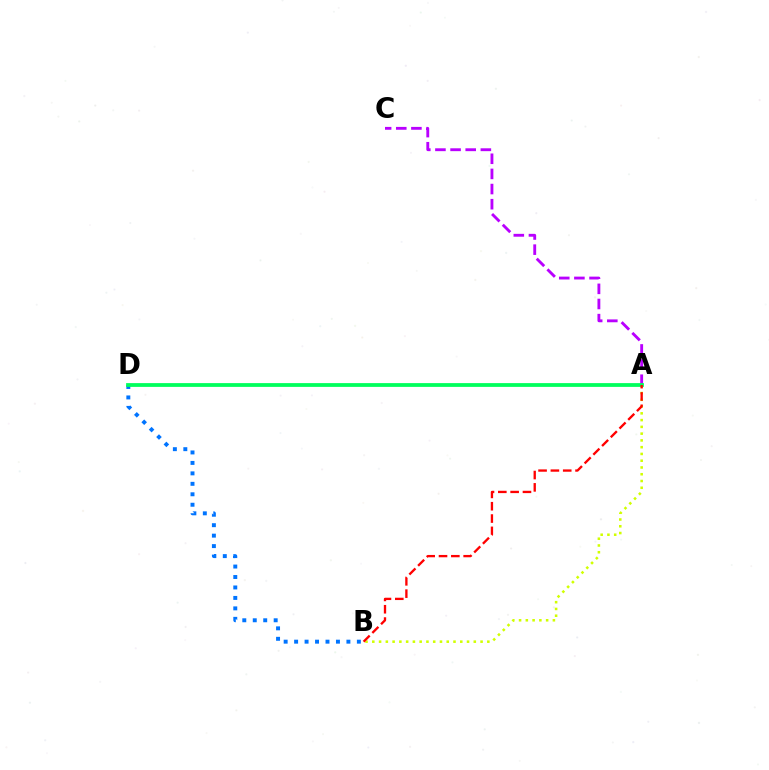{('A', 'B'): [{'color': '#d1ff00', 'line_style': 'dotted', 'thickness': 1.84}, {'color': '#ff0000', 'line_style': 'dashed', 'thickness': 1.67}], ('B', 'D'): [{'color': '#0074ff', 'line_style': 'dotted', 'thickness': 2.84}], ('A', 'C'): [{'color': '#b900ff', 'line_style': 'dashed', 'thickness': 2.06}], ('A', 'D'): [{'color': '#00ff5c', 'line_style': 'solid', 'thickness': 2.72}]}